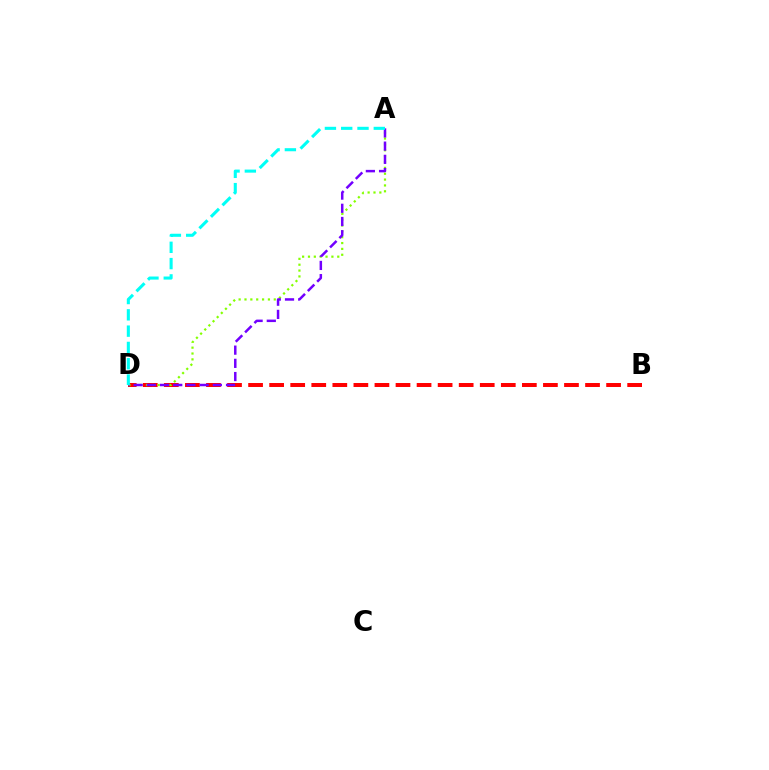{('B', 'D'): [{'color': '#ff0000', 'line_style': 'dashed', 'thickness': 2.86}], ('A', 'D'): [{'color': '#84ff00', 'line_style': 'dotted', 'thickness': 1.59}, {'color': '#7200ff', 'line_style': 'dashed', 'thickness': 1.79}, {'color': '#00fff6', 'line_style': 'dashed', 'thickness': 2.21}]}